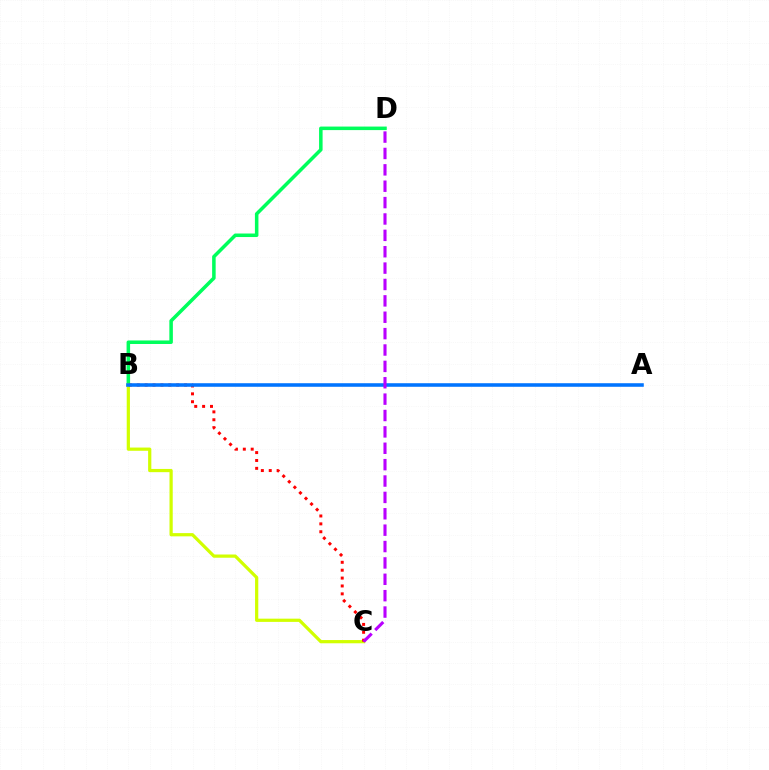{('B', 'D'): [{'color': '#00ff5c', 'line_style': 'solid', 'thickness': 2.54}], ('B', 'C'): [{'color': '#d1ff00', 'line_style': 'solid', 'thickness': 2.32}, {'color': '#ff0000', 'line_style': 'dotted', 'thickness': 2.14}], ('A', 'B'): [{'color': '#0074ff', 'line_style': 'solid', 'thickness': 2.56}], ('C', 'D'): [{'color': '#b900ff', 'line_style': 'dashed', 'thickness': 2.22}]}